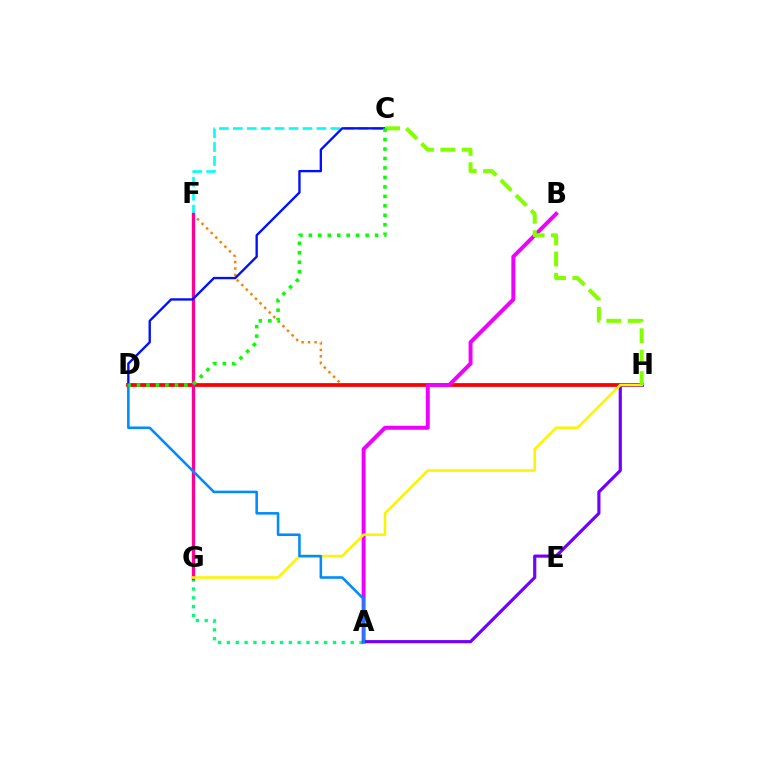{('A', 'G'): [{'color': '#00ff74', 'line_style': 'dotted', 'thickness': 2.4}], ('F', 'H'): [{'color': '#ff7c00', 'line_style': 'dotted', 'thickness': 1.76}], ('C', 'F'): [{'color': '#00fff6', 'line_style': 'dashed', 'thickness': 1.89}], ('D', 'H'): [{'color': '#ff0000', 'line_style': 'solid', 'thickness': 2.71}], ('A', 'B'): [{'color': '#ee00ff', 'line_style': 'solid', 'thickness': 2.85}], ('A', 'H'): [{'color': '#7200ff', 'line_style': 'solid', 'thickness': 2.28}], ('F', 'G'): [{'color': '#ff0094', 'line_style': 'solid', 'thickness': 2.38}], ('G', 'H'): [{'color': '#fcf500', 'line_style': 'solid', 'thickness': 1.86}], ('C', 'D'): [{'color': '#0010ff', 'line_style': 'solid', 'thickness': 1.7}, {'color': '#08ff00', 'line_style': 'dotted', 'thickness': 2.57}], ('C', 'H'): [{'color': '#84ff00', 'line_style': 'dashed', 'thickness': 2.91}], ('A', 'D'): [{'color': '#008cff', 'line_style': 'solid', 'thickness': 1.85}]}